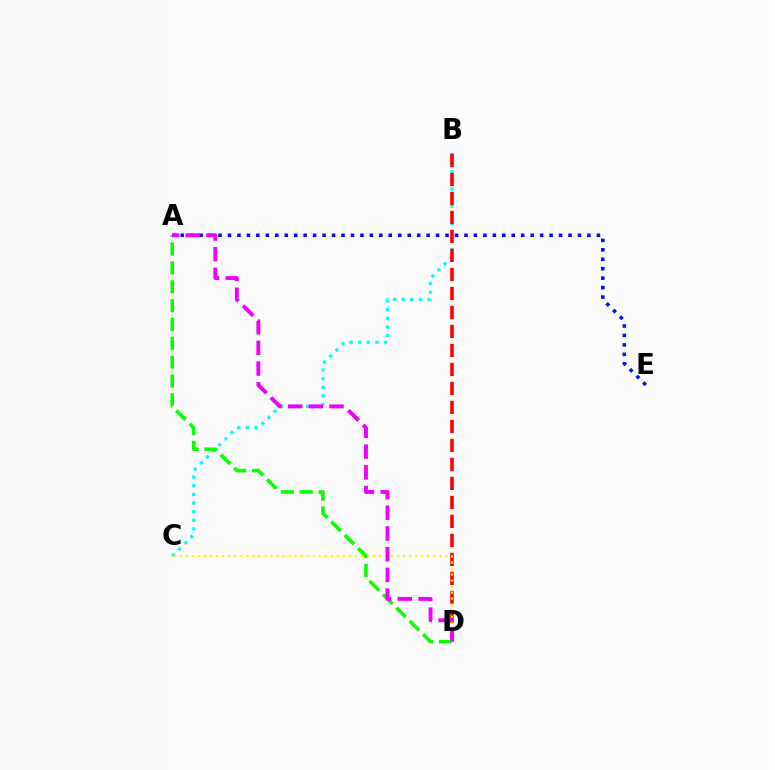{('B', 'C'): [{'color': '#00fff6', 'line_style': 'dotted', 'thickness': 2.35}], ('B', 'D'): [{'color': '#ff0000', 'line_style': 'dashed', 'thickness': 2.58}], ('A', 'D'): [{'color': '#08ff00', 'line_style': 'dashed', 'thickness': 2.56}, {'color': '#ee00ff', 'line_style': 'dashed', 'thickness': 2.81}], ('C', 'D'): [{'color': '#fcf500', 'line_style': 'dotted', 'thickness': 1.64}], ('A', 'E'): [{'color': '#0010ff', 'line_style': 'dotted', 'thickness': 2.57}]}